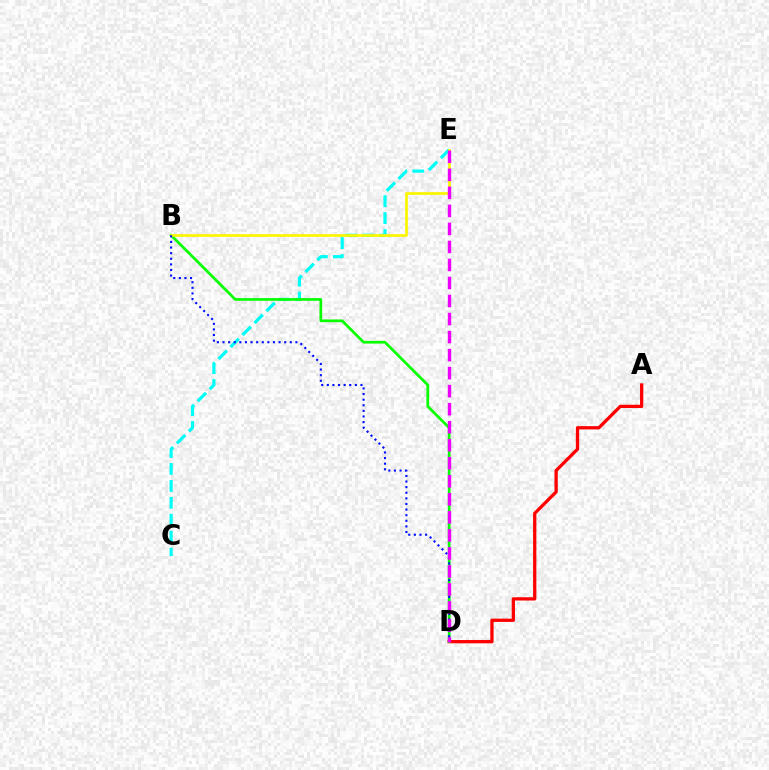{('C', 'E'): [{'color': '#00fff6', 'line_style': 'dashed', 'thickness': 2.3}], ('A', 'D'): [{'color': '#ff0000', 'line_style': 'solid', 'thickness': 2.36}], ('B', 'D'): [{'color': '#08ff00', 'line_style': 'solid', 'thickness': 1.95}, {'color': '#0010ff', 'line_style': 'dotted', 'thickness': 1.52}], ('B', 'E'): [{'color': '#fcf500', 'line_style': 'solid', 'thickness': 1.95}], ('D', 'E'): [{'color': '#ee00ff', 'line_style': 'dashed', 'thickness': 2.45}]}